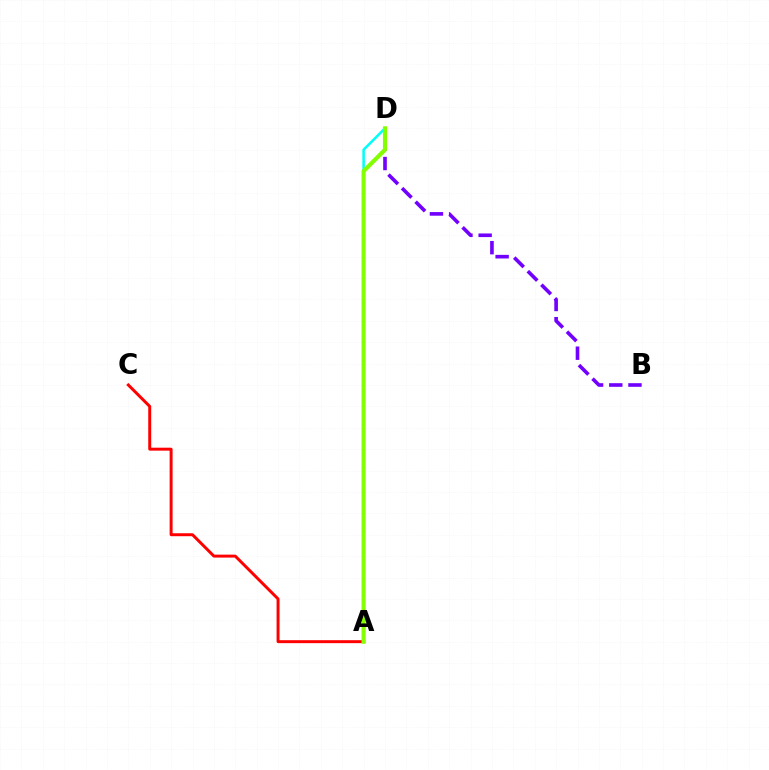{('B', 'D'): [{'color': '#7200ff', 'line_style': 'dashed', 'thickness': 2.61}], ('A', 'C'): [{'color': '#ff0000', 'line_style': 'solid', 'thickness': 2.13}], ('A', 'D'): [{'color': '#00fff6', 'line_style': 'solid', 'thickness': 1.82}, {'color': '#84ff00', 'line_style': 'solid', 'thickness': 2.97}]}